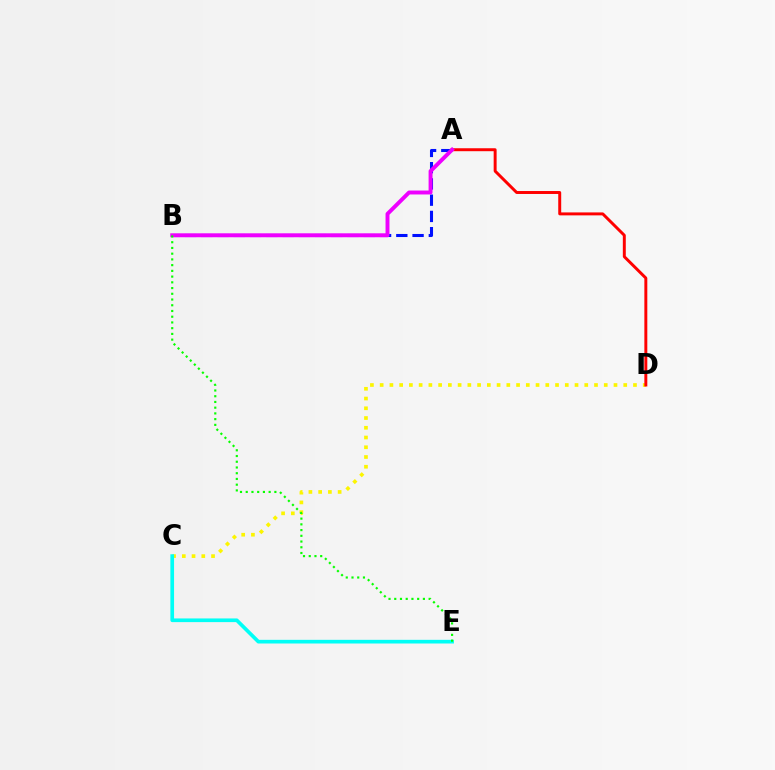{('C', 'D'): [{'color': '#fcf500', 'line_style': 'dotted', 'thickness': 2.65}], ('A', 'D'): [{'color': '#ff0000', 'line_style': 'solid', 'thickness': 2.13}], ('A', 'B'): [{'color': '#0010ff', 'line_style': 'dashed', 'thickness': 2.21}, {'color': '#ee00ff', 'line_style': 'solid', 'thickness': 2.83}], ('C', 'E'): [{'color': '#00fff6', 'line_style': 'solid', 'thickness': 2.64}], ('B', 'E'): [{'color': '#08ff00', 'line_style': 'dotted', 'thickness': 1.56}]}